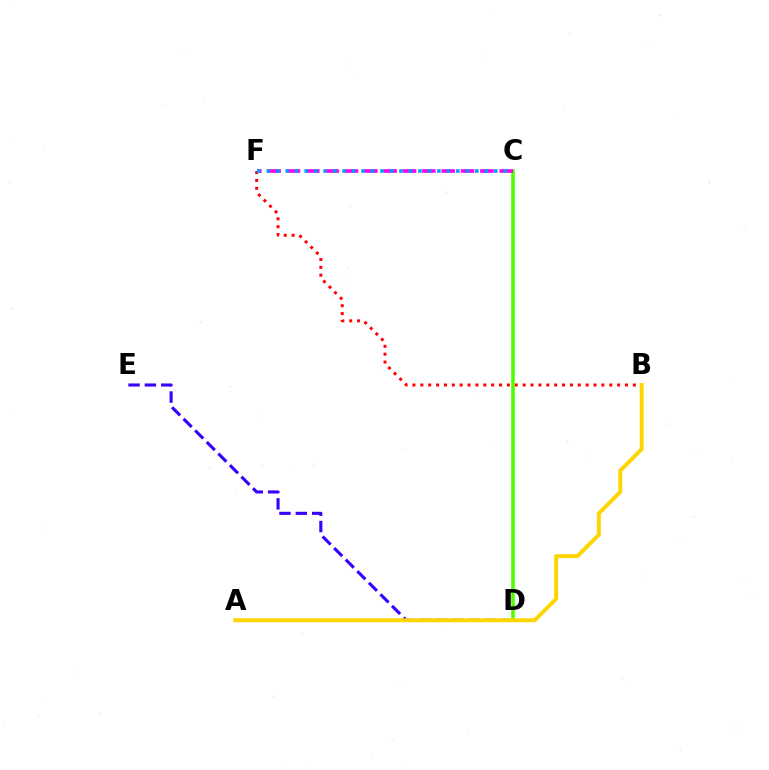{('B', 'F'): [{'color': '#ff0000', 'line_style': 'dotted', 'thickness': 2.14}], ('D', 'E'): [{'color': '#3700ff', 'line_style': 'dashed', 'thickness': 2.22}], ('C', 'D'): [{'color': '#4fff00', 'line_style': 'solid', 'thickness': 2.59}], ('A', 'D'): [{'color': '#00ff86', 'line_style': 'solid', 'thickness': 1.53}], ('C', 'F'): [{'color': '#ff00ed', 'line_style': 'dashed', 'thickness': 2.63}, {'color': '#009eff', 'line_style': 'dotted', 'thickness': 2.58}], ('A', 'B'): [{'color': '#ffd500', 'line_style': 'solid', 'thickness': 2.83}]}